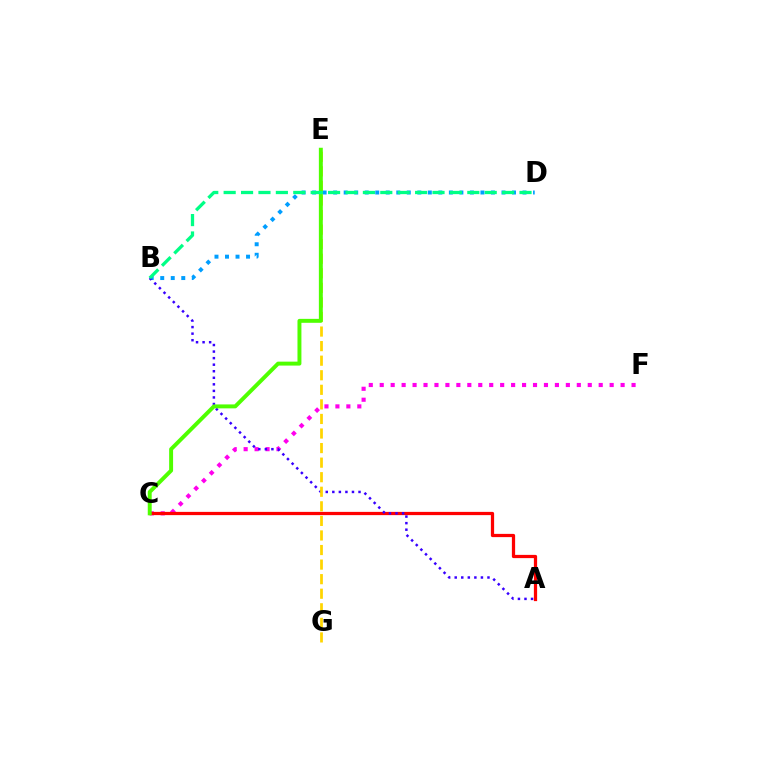{('C', 'F'): [{'color': '#ff00ed', 'line_style': 'dotted', 'thickness': 2.97}], ('B', 'D'): [{'color': '#009eff', 'line_style': 'dotted', 'thickness': 2.86}, {'color': '#00ff86', 'line_style': 'dashed', 'thickness': 2.36}], ('A', 'C'): [{'color': '#ff0000', 'line_style': 'solid', 'thickness': 2.34}], ('A', 'B'): [{'color': '#3700ff', 'line_style': 'dotted', 'thickness': 1.78}], ('E', 'G'): [{'color': '#ffd500', 'line_style': 'dashed', 'thickness': 1.98}], ('C', 'E'): [{'color': '#4fff00', 'line_style': 'solid', 'thickness': 2.84}]}